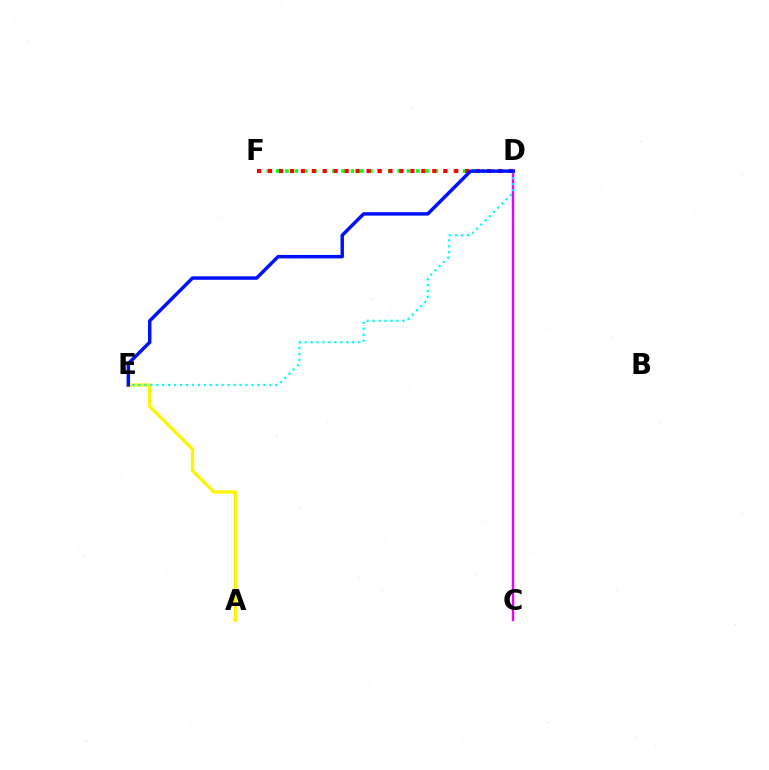{('D', 'F'): [{'color': '#08ff00', 'line_style': 'dotted', 'thickness': 2.54}, {'color': '#ff0000', 'line_style': 'dotted', 'thickness': 2.98}], ('C', 'D'): [{'color': '#ee00ff', 'line_style': 'solid', 'thickness': 1.73}], ('A', 'E'): [{'color': '#fcf500', 'line_style': 'solid', 'thickness': 2.38}], ('D', 'E'): [{'color': '#00fff6', 'line_style': 'dotted', 'thickness': 1.62}, {'color': '#0010ff', 'line_style': 'solid', 'thickness': 2.49}]}